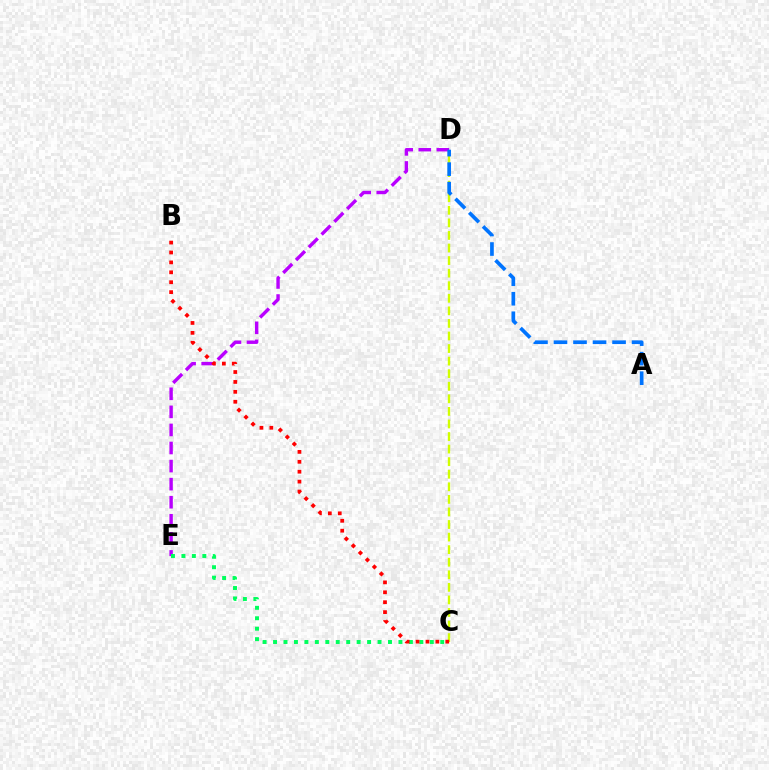{('D', 'E'): [{'color': '#b900ff', 'line_style': 'dashed', 'thickness': 2.45}], ('C', 'D'): [{'color': '#d1ff00', 'line_style': 'dashed', 'thickness': 1.71}], ('C', 'E'): [{'color': '#00ff5c', 'line_style': 'dotted', 'thickness': 2.84}], ('B', 'C'): [{'color': '#ff0000', 'line_style': 'dotted', 'thickness': 2.69}], ('A', 'D'): [{'color': '#0074ff', 'line_style': 'dashed', 'thickness': 2.65}]}